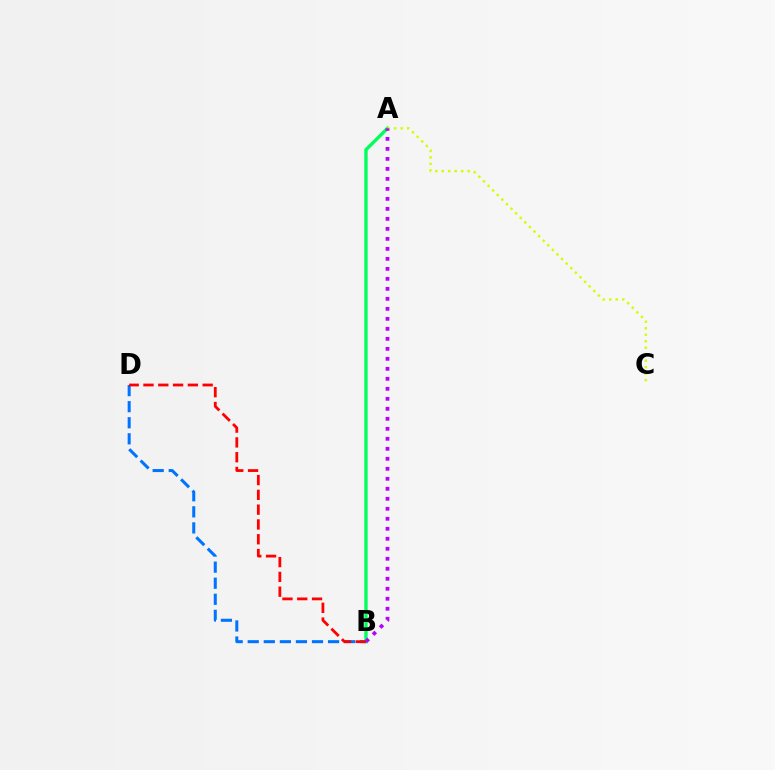{('B', 'D'): [{'color': '#0074ff', 'line_style': 'dashed', 'thickness': 2.18}, {'color': '#ff0000', 'line_style': 'dashed', 'thickness': 2.01}], ('A', 'B'): [{'color': '#00ff5c', 'line_style': 'solid', 'thickness': 2.42}, {'color': '#b900ff', 'line_style': 'dotted', 'thickness': 2.72}], ('A', 'C'): [{'color': '#d1ff00', 'line_style': 'dotted', 'thickness': 1.76}]}